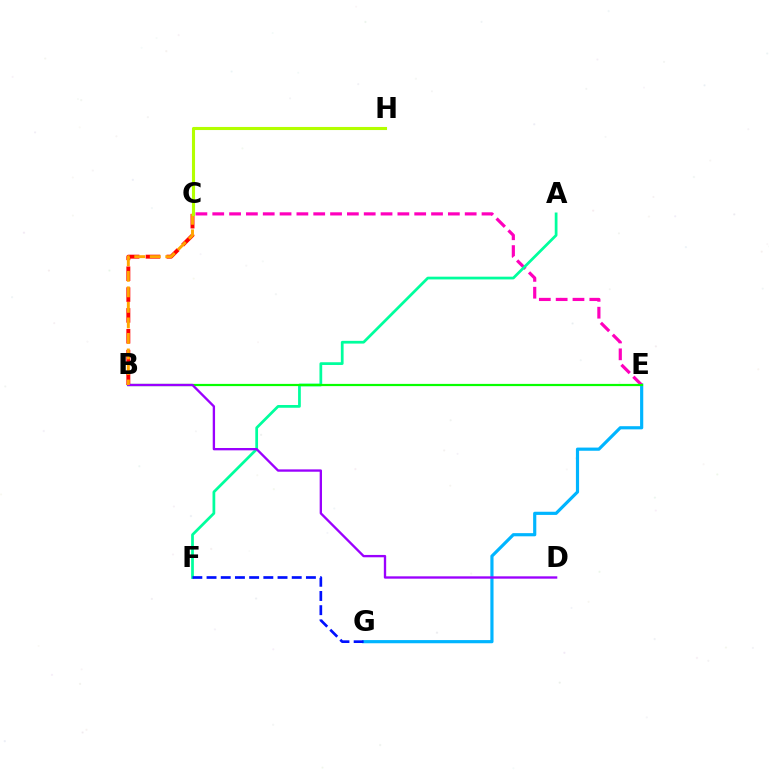{('E', 'G'): [{'color': '#00b5ff', 'line_style': 'solid', 'thickness': 2.28}], ('C', 'E'): [{'color': '#ff00bd', 'line_style': 'dashed', 'thickness': 2.29}], ('A', 'F'): [{'color': '#00ff9d', 'line_style': 'solid', 'thickness': 1.97}], ('B', 'E'): [{'color': '#08ff00', 'line_style': 'solid', 'thickness': 1.59}], ('F', 'G'): [{'color': '#0010ff', 'line_style': 'dashed', 'thickness': 1.93}], ('B', 'C'): [{'color': '#ff0000', 'line_style': 'dashed', 'thickness': 2.83}, {'color': '#ffa500', 'line_style': 'dashed', 'thickness': 2.11}], ('B', 'D'): [{'color': '#9b00ff', 'line_style': 'solid', 'thickness': 1.69}], ('C', 'H'): [{'color': '#b3ff00', 'line_style': 'solid', 'thickness': 2.22}]}